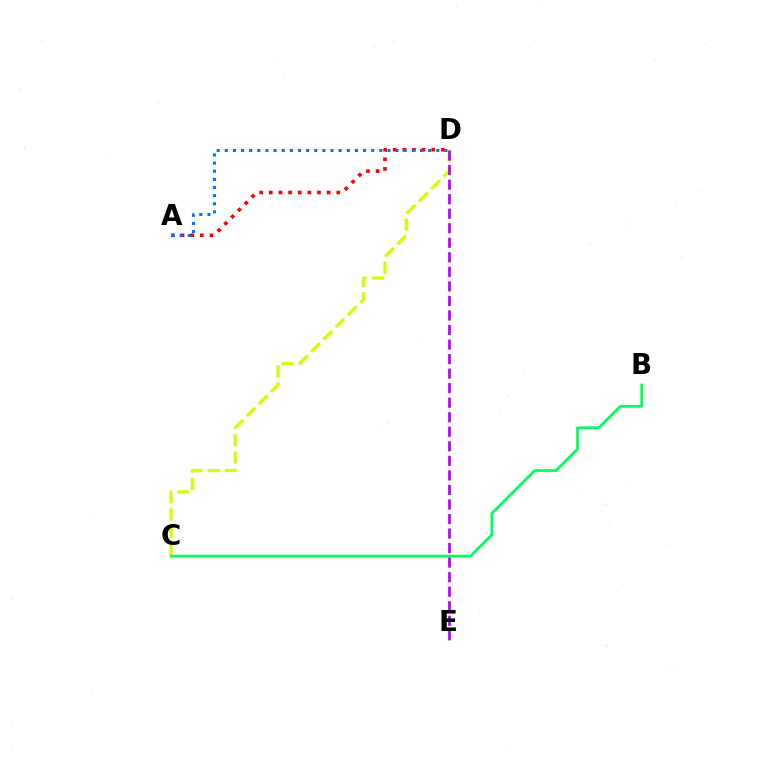{('B', 'C'): [{'color': '#00ff5c', 'line_style': 'solid', 'thickness': 1.99}], ('C', 'D'): [{'color': '#d1ff00', 'line_style': 'dashed', 'thickness': 2.35}], ('D', 'E'): [{'color': '#b900ff', 'line_style': 'dashed', 'thickness': 1.97}], ('A', 'D'): [{'color': '#ff0000', 'line_style': 'dotted', 'thickness': 2.62}, {'color': '#0074ff', 'line_style': 'dotted', 'thickness': 2.21}]}